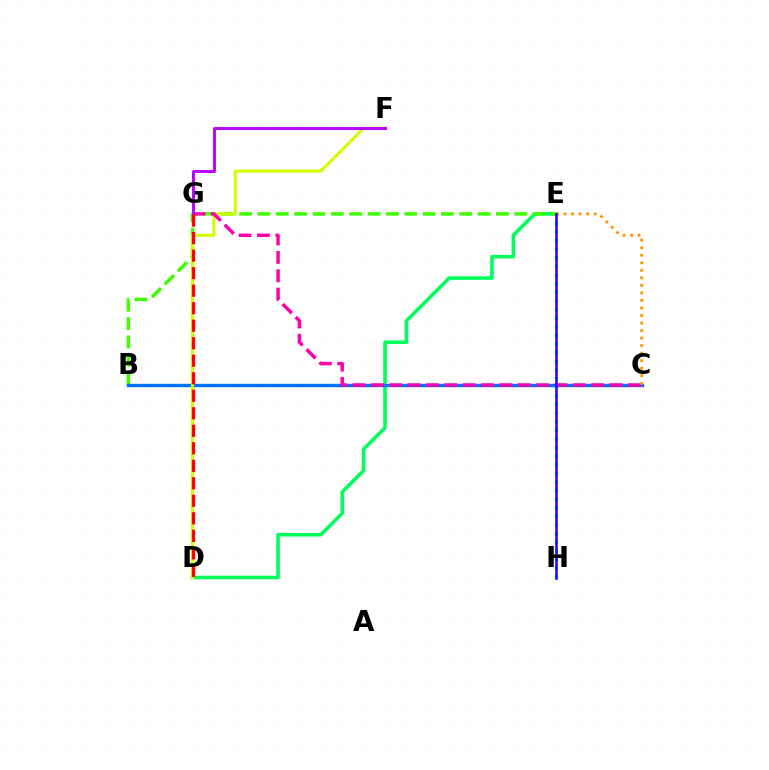{('D', 'E'): [{'color': '#00ff5c', 'line_style': 'solid', 'thickness': 2.58}], ('E', 'H'): [{'color': '#00fff6', 'line_style': 'dotted', 'thickness': 2.34}, {'color': '#2500ff', 'line_style': 'solid', 'thickness': 1.82}], ('B', 'E'): [{'color': '#3dff00', 'line_style': 'dashed', 'thickness': 2.49}], ('B', 'C'): [{'color': '#0074ff', 'line_style': 'solid', 'thickness': 2.44}], ('D', 'F'): [{'color': '#d1ff00', 'line_style': 'solid', 'thickness': 2.18}], ('C', 'G'): [{'color': '#ff00ac', 'line_style': 'dashed', 'thickness': 2.49}], ('F', 'G'): [{'color': '#b900ff', 'line_style': 'solid', 'thickness': 2.11}], ('C', 'E'): [{'color': '#ff9400', 'line_style': 'dotted', 'thickness': 2.05}], ('D', 'G'): [{'color': '#ff0000', 'line_style': 'dashed', 'thickness': 2.38}]}